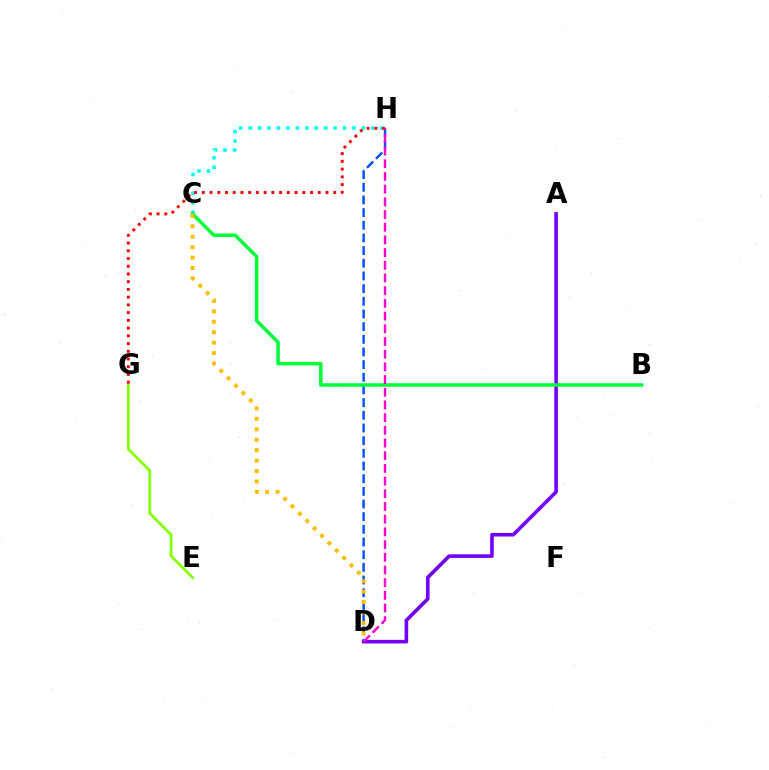{('D', 'H'): [{'color': '#004bff', 'line_style': 'dashed', 'thickness': 1.72}, {'color': '#ff00cf', 'line_style': 'dashed', 'thickness': 1.72}], ('E', 'G'): [{'color': '#84ff00', 'line_style': 'solid', 'thickness': 1.96}], ('C', 'H'): [{'color': '#00fff6', 'line_style': 'dotted', 'thickness': 2.56}], ('A', 'D'): [{'color': '#7200ff', 'line_style': 'solid', 'thickness': 2.59}], ('B', 'C'): [{'color': '#00ff39', 'line_style': 'solid', 'thickness': 2.54}], ('G', 'H'): [{'color': '#ff0000', 'line_style': 'dotted', 'thickness': 2.1}], ('C', 'D'): [{'color': '#ffbd00', 'line_style': 'dotted', 'thickness': 2.84}]}